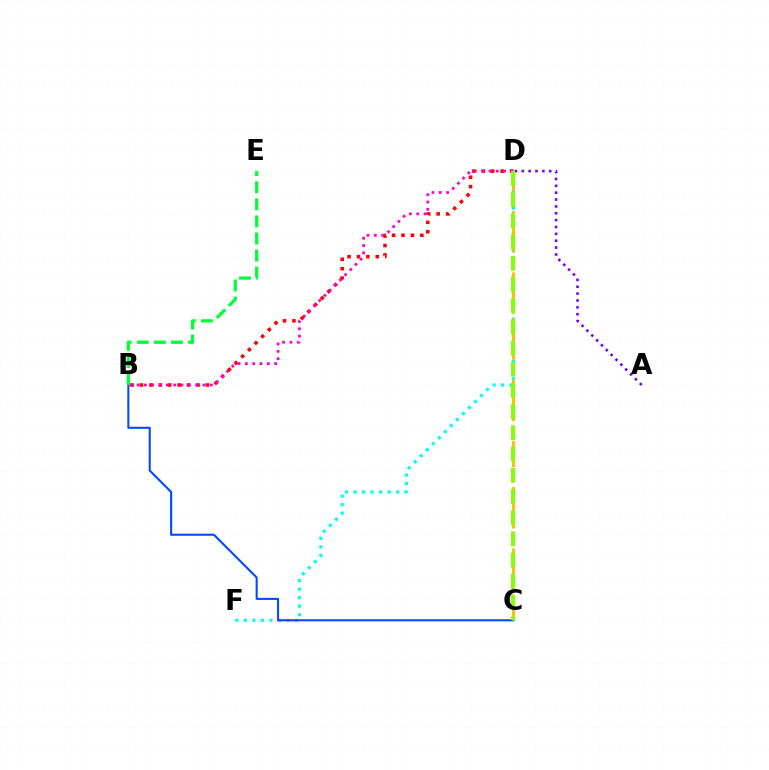{('D', 'F'): [{'color': '#00fff6', 'line_style': 'dotted', 'thickness': 2.31}], ('A', 'D'): [{'color': '#7200ff', 'line_style': 'dotted', 'thickness': 1.86}], ('B', 'C'): [{'color': '#004bff', 'line_style': 'solid', 'thickness': 1.5}], ('B', 'D'): [{'color': '#ff0000', 'line_style': 'dotted', 'thickness': 2.56}, {'color': '#ff00cf', 'line_style': 'dotted', 'thickness': 1.99}], ('C', 'D'): [{'color': '#ffbd00', 'line_style': 'dashed', 'thickness': 2.08}, {'color': '#84ff00', 'line_style': 'dashed', 'thickness': 2.88}], ('B', 'E'): [{'color': '#00ff39', 'line_style': 'dashed', 'thickness': 2.32}]}